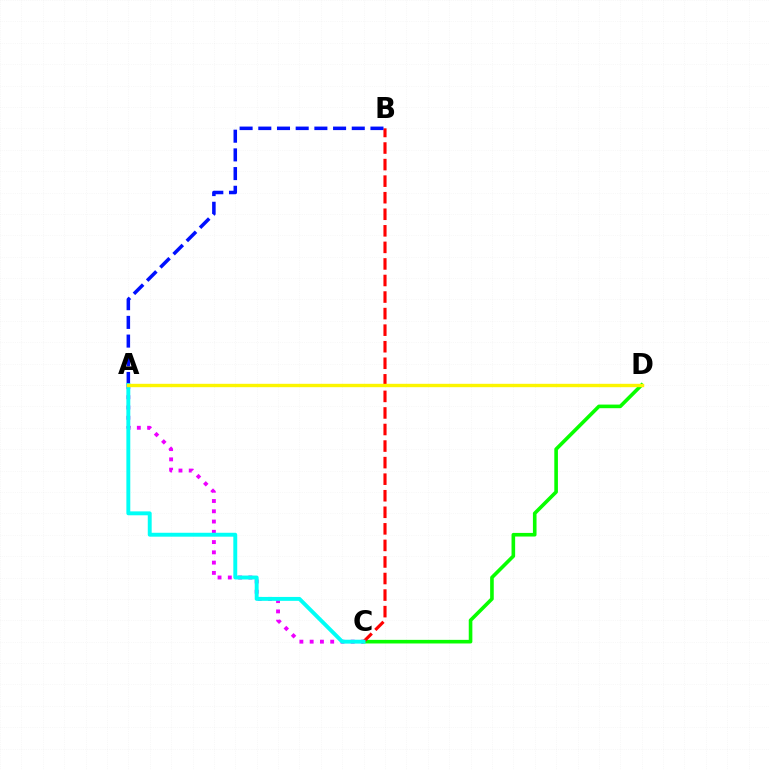{('C', 'D'): [{'color': '#08ff00', 'line_style': 'solid', 'thickness': 2.6}], ('B', 'C'): [{'color': '#ff0000', 'line_style': 'dashed', 'thickness': 2.25}], ('A', 'C'): [{'color': '#ee00ff', 'line_style': 'dotted', 'thickness': 2.79}, {'color': '#00fff6', 'line_style': 'solid', 'thickness': 2.81}], ('A', 'B'): [{'color': '#0010ff', 'line_style': 'dashed', 'thickness': 2.54}], ('A', 'D'): [{'color': '#fcf500', 'line_style': 'solid', 'thickness': 2.44}]}